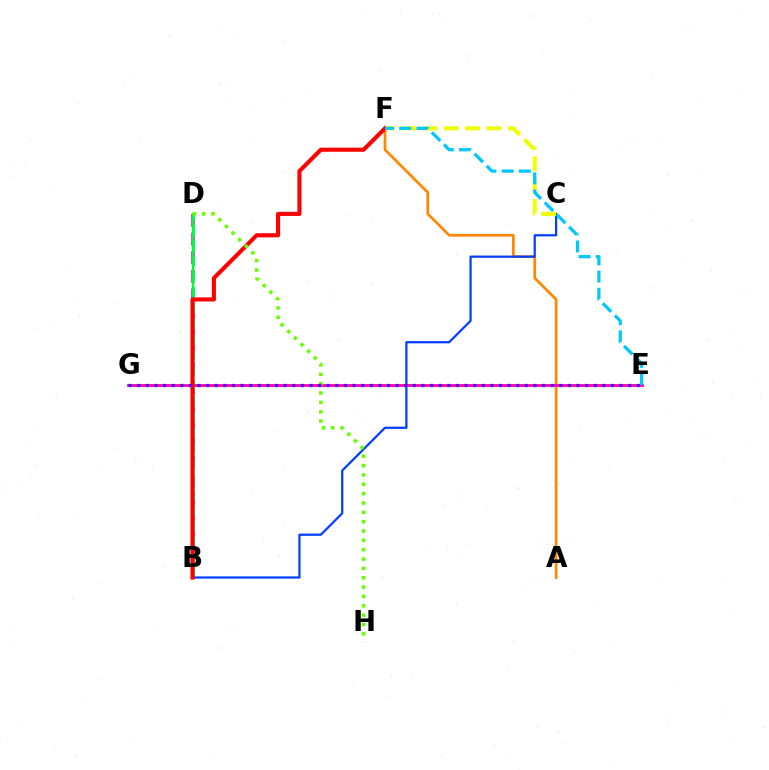{('A', 'F'): [{'color': '#ff8800', 'line_style': 'solid', 'thickness': 1.96}], ('B', 'D'): [{'color': '#d600ff', 'line_style': 'dashed', 'thickness': 2.53}, {'color': '#00ffaf', 'line_style': 'dashed', 'thickness': 2.12}, {'color': '#00ff27', 'line_style': 'solid', 'thickness': 1.67}], ('B', 'C'): [{'color': '#003fff', 'line_style': 'solid', 'thickness': 1.6}], ('E', 'G'): [{'color': '#ff00a0', 'line_style': 'solid', 'thickness': 2.0}, {'color': '#4f00ff', 'line_style': 'dotted', 'thickness': 2.34}], ('B', 'F'): [{'color': '#ff0000', 'line_style': 'solid', 'thickness': 2.96}], ('D', 'H'): [{'color': '#66ff00', 'line_style': 'dotted', 'thickness': 2.54}], ('C', 'F'): [{'color': '#eeff00', 'line_style': 'dashed', 'thickness': 2.9}], ('E', 'F'): [{'color': '#00c7ff', 'line_style': 'dashed', 'thickness': 2.33}]}